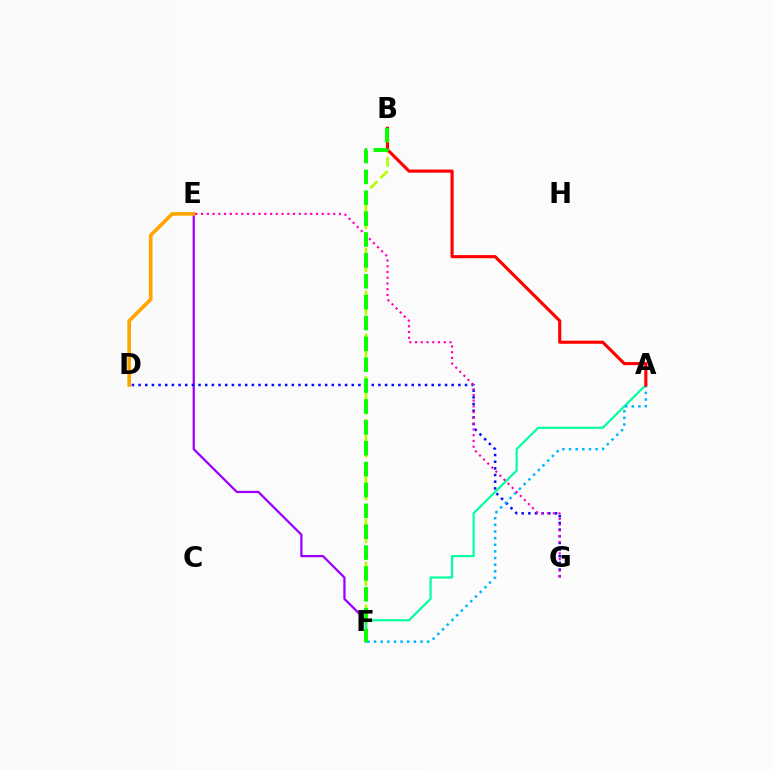{('B', 'F'): [{'color': '#b3ff00', 'line_style': 'dashed', 'thickness': 1.94}, {'color': '#08ff00', 'line_style': 'dashed', 'thickness': 2.84}], ('E', 'F'): [{'color': '#9b00ff', 'line_style': 'solid', 'thickness': 1.62}], ('D', 'G'): [{'color': '#0010ff', 'line_style': 'dotted', 'thickness': 1.81}], ('A', 'F'): [{'color': '#00ff9d', 'line_style': 'solid', 'thickness': 1.56}, {'color': '#00b5ff', 'line_style': 'dotted', 'thickness': 1.8}], ('D', 'E'): [{'color': '#ffa500', 'line_style': 'solid', 'thickness': 2.62}], ('A', 'B'): [{'color': '#ff0000', 'line_style': 'solid', 'thickness': 2.25}], ('E', 'G'): [{'color': '#ff00bd', 'line_style': 'dotted', 'thickness': 1.56}]}